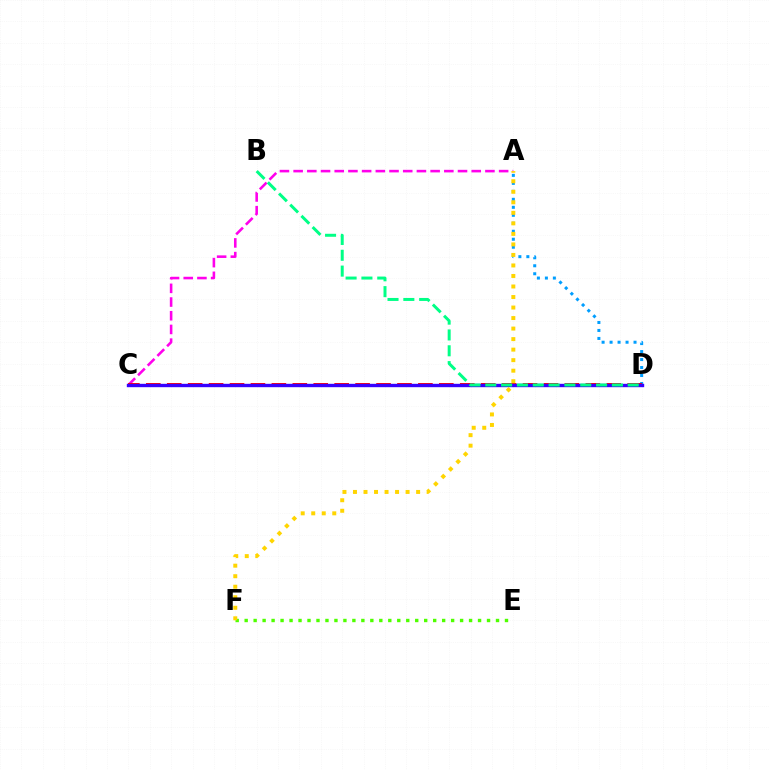{('A', 'C'): [{'color': '#ff00ed', 'line_style': 'dashed', 'thickness': 1.86}], ('A', 'D'): [{'color': '#009eff', 'line_style': 'dotted', 'thickness': 2.17}], ('C', 'D'): [{'color': '#ff0000', 'line_style': 'dashed', 'thickness': 2.84}, {'color': '#3700ff', 'line_style': 'solid', 'thickness': 2.43}], ('E', 'F'): [{'color': '#4fff00', 'line_style': 'dotted', 'thickness': 2.44}], ('A', 'F'): [{'color': '#ffd500', 'line_style': 'dotted', 'thickness': 2.86}], ('B', 'D'): [{'color': '#00ff86', 'line_style': 'dashed', 'thickness': 2.15}]}